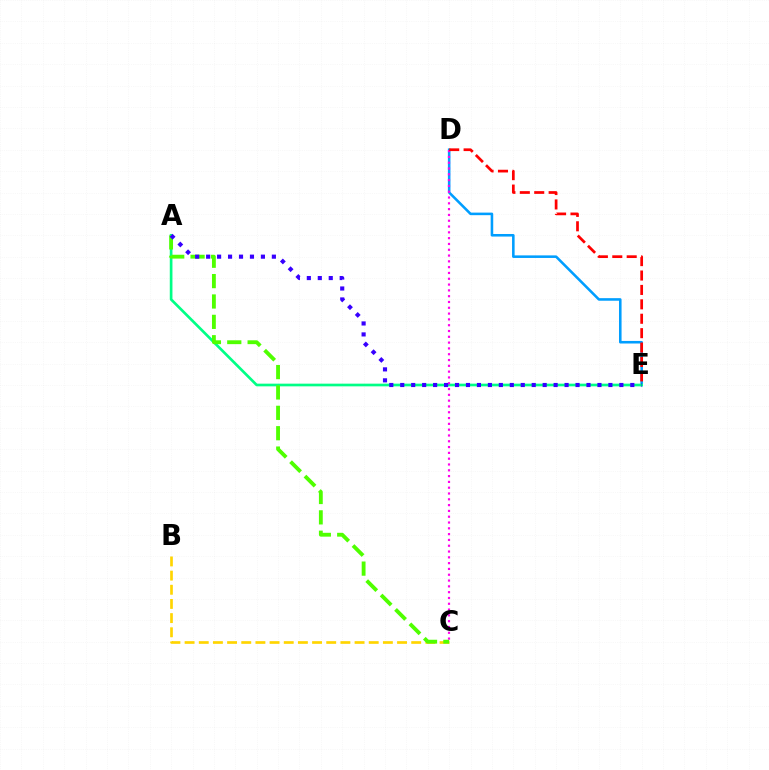{('B', 'C'): [{'color': '#ffd500', 'line_style': 'dashed', 'thickness': 1.92}], ('D', 'E'): [{'color': '#009eff', 'line_style': 'solid', 'thickness': 1.85}, {'color': '#ff0000', 'line_style': 'dashed', 'thickness': 1.96}], ('A', 'E'): [{'color': '#00ff86', 'line_style': 'solid', 'thickness': 1.93}, {'color': '#3700ff', 'line_style': 'dotted', 'thickness': 2.98}], ('C', 'D'): [{'color': '#ff00ed', 'line_style': 'dotted', 'thickness': 1.58}], ('A', 'C'): [{'color': '#4fff00', 'line_style': 'dashed', 'thickness': 2.77}]}